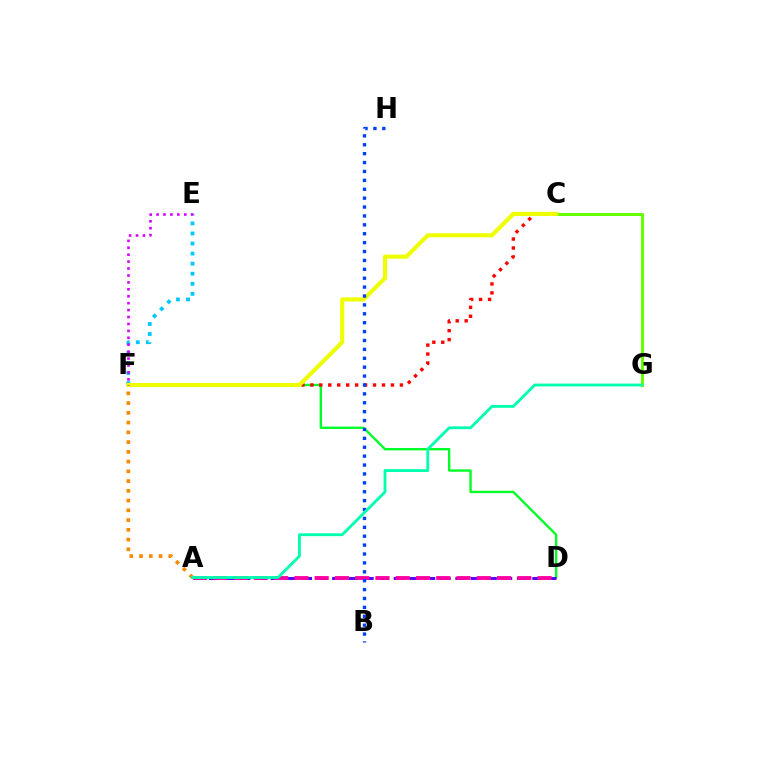{('C', 'G'): [{'color': '#66ff00', 'line_style': 'solid', 'thickness': 2.19}], ('A', 'F'): [{'color': '#ff8800', 'line_style': 'dotted', 'thickness': 2.65}], ('D', 'F'): [{'color': '#00ff27', 'line_style': 'solid', 'thickness': 1.7}], ('A', 'D'): [{'color': '#4f00ff', 'line_style': 'dashed', 'thickness': 2.09}, {'color': '#ff00a0', 'line_style': 'dashed', 'thickness': 2.75}], ('E', 'F'): [{'color': '#00c7ff', 'line_style': 'dotted', 'thickness': 2.73}, {'color': '#d600ff', 'line_style': 'dotted', 'thickness': 1.88}], ('C', 'F'): [{'color': '#ff0000', 'line_style': 'dotted', 'thickness': 2.43}, {'color': '#eeff00', 'line_style': 'solid', 'thickness': 2.96}], ('B', 'H'): [{'color': '#003fff', 'line_style': 'dotted', 'thickness': 2.42}], ('A', 'G'): [{'color': '#00ffaf', 'line_style': 'solid', 'thickness': 2.05}]}